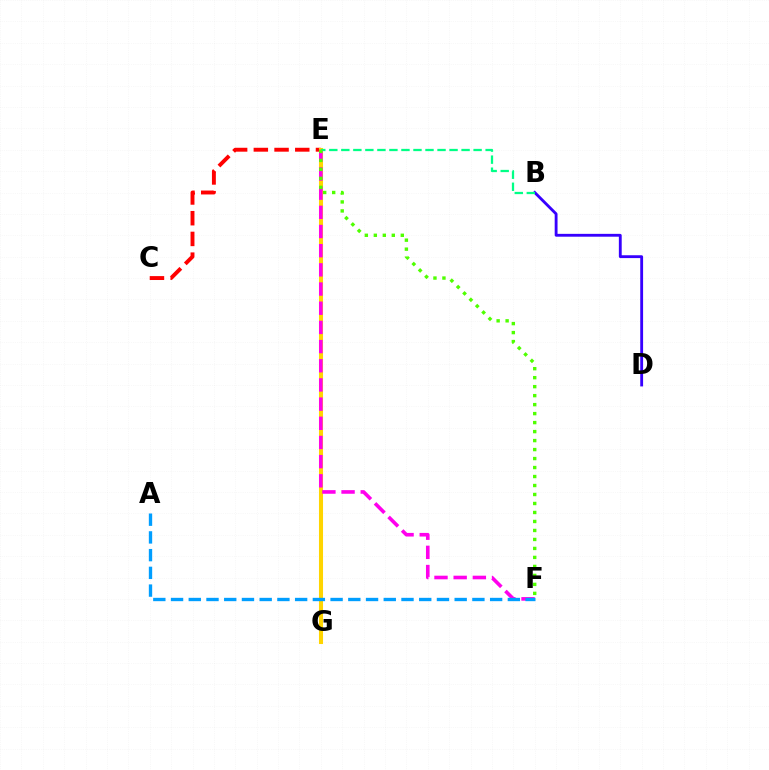{('C', 'E'): [{'color': '#ff0000', 'line_style': 'dashed', 'thickness': 2.81}], ('B', 'D'): [{'color': '#3700ff', 'line_style': 'solid', 'thickness': 2.05}], ('E', 'G'): [{'color': '#ffd500', 'line_style': 'solid', 'thickness': 2.92}], ('E', 'F'): [{'color': '#ff00ed', 'line_style': 'dashed', 'thickness': 2.61}, {'color': '#4fff00', 'line_style': 'dotted', 'thickness': 2.44}], ('A', 'F'): [{'color': '#009eff', 'line_style': 'dashed', 'thickness': 2.41}], ('B', 'E'): [{'color': '#00ff86', 'line_style': 'dashed', 'thickness': 1.63}]}